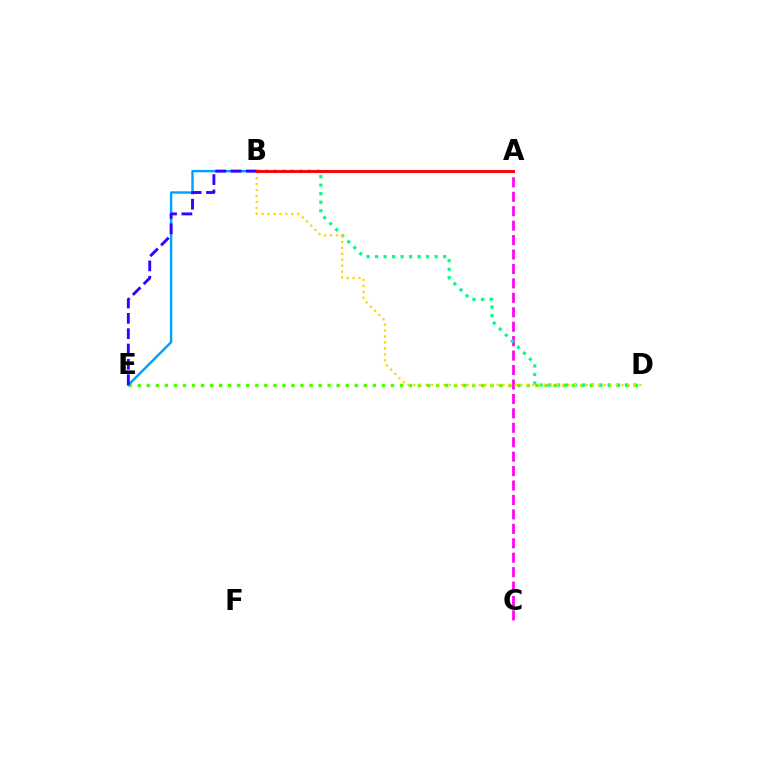{('D', 'E'): [{'color': '#4fff00', 'line_style': 'dotted', 'thickness': 2.46}], ('B', 'E'): [{'color': '#009eff', 'line_style': 'solid', 'thickness': 1.72}, {'color': '#3700ff', 'line_style': 'dashed', 'thickness': 2.08}], ('A', 'C'): [{'color': '#ff00ed', 'line_style': 'dashed', 'thickness': 1.96}], ('B', 'D'): [{'color': '#00ff86', 'line_style': 'dotted', 'thickness': 2.31}, {'color': '#ffd500', 'line_style': 'dotted', 'thickness': 1.62}], ('A', 'B'): [{'color': '#ff0000', 'line_style': 'solid', 'thickness': 2.08}]}